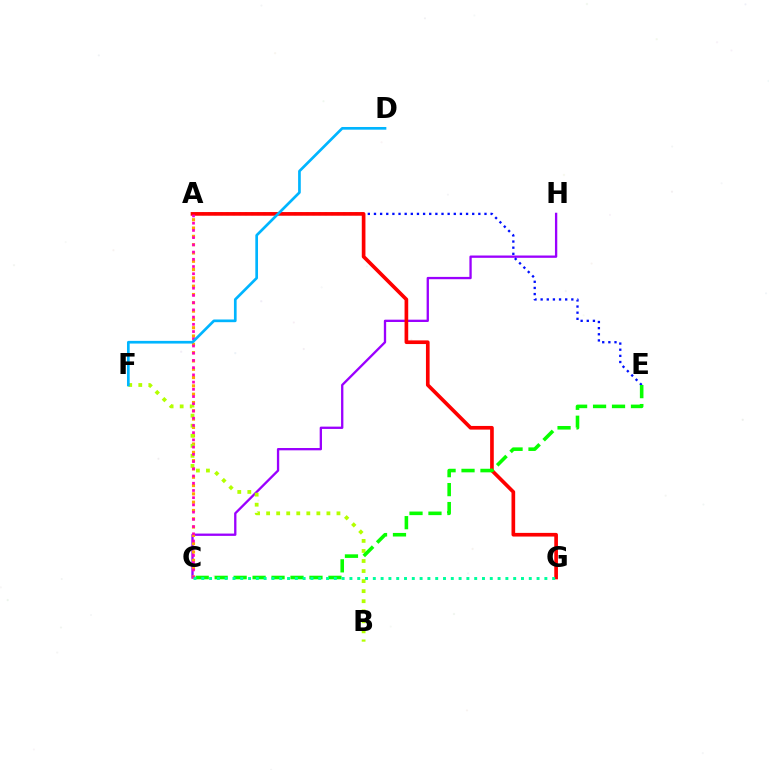{('C', 'H'): [{'color': '#9b00ff', 'line_style': 'solid', 'thickness': 1.67}], ('A', 'E'): [{'color': '#0010ff', 'line_style': 'dotted', 'thickness': 1.67}], ('A', 'C'): [{'color': '#ffa500', 'line_style': 'dotted', 'thickness': 2.26}, {'color': '#ff00bd', 'line_style': 'dotted', 'thickness': 1.96}], ('B', 'F'): [{'color': '#b3ff00', 'line_style': 'dotted', 'thickness': 2.73}], ('A', 'G'): [{'color': '#ff0000', 'line_style': 'solid', 'thickness': 2.64}], ('C', 'E'): [{'color': '#08ff00', 'line_style': 'dashed', 'thickness': 2.58}], ('C', 'G'): [{'color': '#00ff9d', 'line_style': 'dotted', 'thickness': 2.12}], ('D', 'F'): [{'color': '#00b5ff', 'line_style': 'solid', 'thickness': 1.94}]}